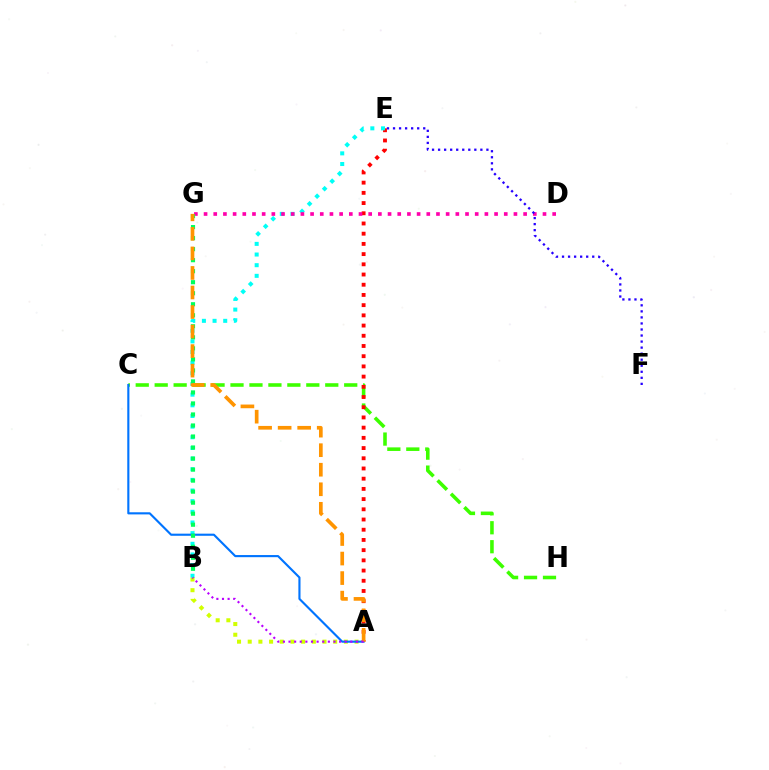{('A', 'B'): [{'color': '#d1ff00', 'line_style': 'dotted', 'thickness': 2.9}, {'color': '#b900ff', 'line_style': 'dotted', 'thickness': 1.53}], ('C', 'H'): [{'color': '#3dff00', 'line_style': 'dashed', 'thickness': 2.57}], ('A', 'E'): [{'color': '#ff0000', 'line_style': 'dotted', 'thickness': 2.77}], ('B', 'E'): [{'color': '#00fff6', 'line_style': 'dotted', 'thickness': 2.89}], ('D', 'G'): [{'color': '#ff00ac', 'line_style': 'dotted', 'thickness': 2.63}], ('E', 'F'): [{'color': '#2500ff', 'line_style': 'dotted', 'thickness': 1.64}], ('A', 'C'): [{'color': '#0074ff', 'line_style': 'solid', 'thickness': 1.53}], ('B', 'G'): [{'color': '#00ff5c', 'line_style': 'dotted', 'thickness': 2.99}], ('A', 'G'): [{'color': '#ff9400', 'line_style': 'dashed', 'thickness': 2.65}]}